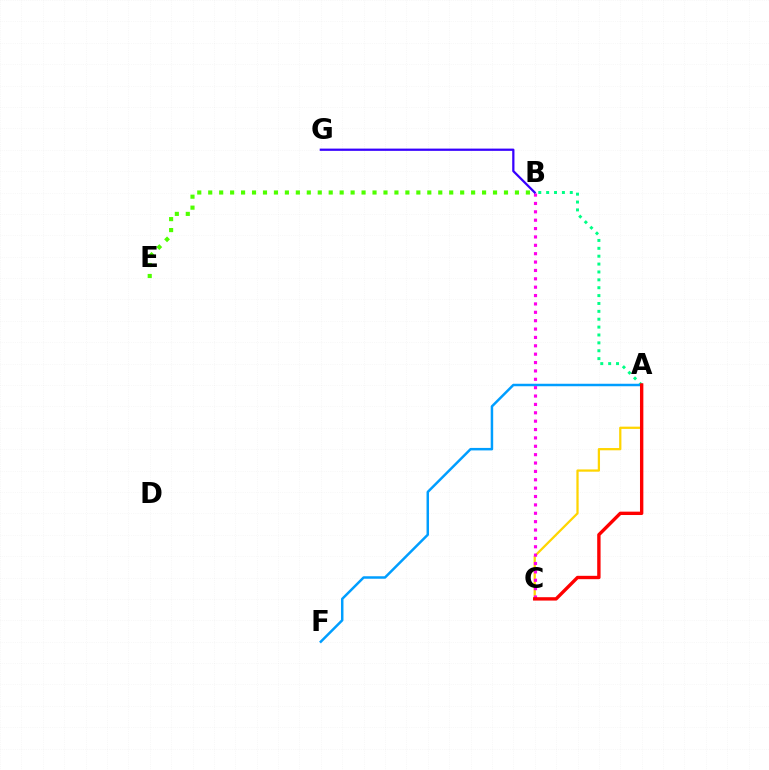{('A', 'B'): [{'color': '#00ff86', 'line_style': 'dotted', 'thickness': 2.14}], ('A', 'F'): [{'color': '#009eff', 'line_style': 'solid', 'thickness': 1.79}], ('A', 'C'): [{'color': '#ffd500', 'line_style': 'solid', 'thickness': 1.62}, {'color': '#ff0000', 'line_style': 'solid', 'thickness': 2.43}], ('B', 'C'): [{'color': '#ff00ed', 'line_style': 'dotted', 'thickness': 2.28}], ('B', 'E'): [{'color': '#4fff00', 'line_style': 'dotted', 'thickness': 2.98}], ('B', 'G'): [{'color': '#3700ff', 'line_style': 'solid', 'thickness': 1.62}]}